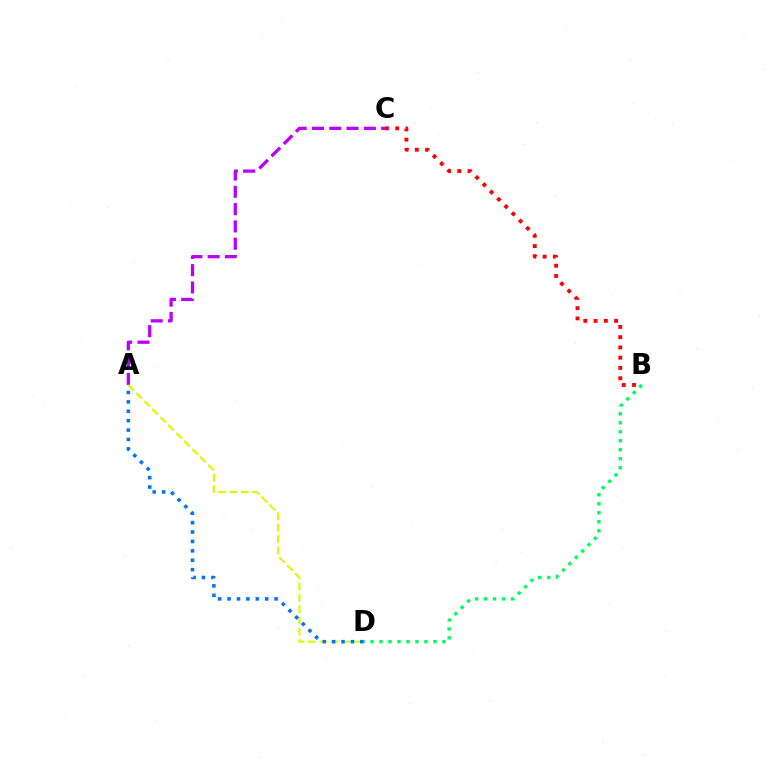{('B', 'D'): [{'color': '#00ff5c', 'line_style': 'dotted', 'thickness': 2.44}], ('A', 'C'): [{'color': '#b900ff', 'line_style': 'dashed', 'thickness': 2.35}], ('A', 'D'): [{'color': '#d1ff00', 'line_style': 'dashed', 'thickness': 1.53}, {'color': '#0074ff', 'line_style': 'dotted', 'thickness': 2.56}], ('B', 'C'): [{'color': '#ff0000', 'line_style': 'dotted', 'thickness': 2.79}]}